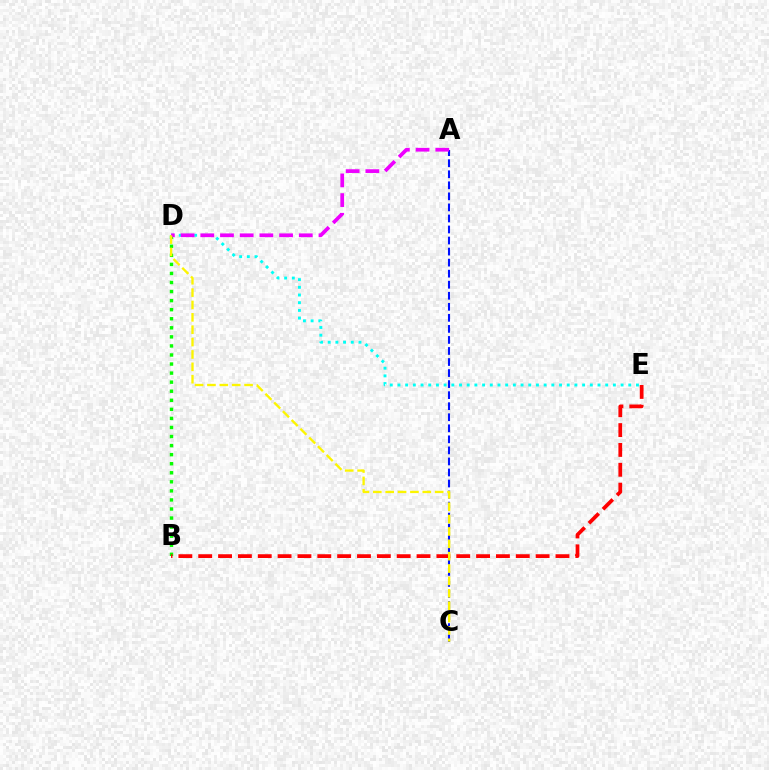{('D', 'E'): [{'color': '#00fff6', 'line_style': 'dotted', 'thickness': 2.09}], ('A', 'C'): [{'color': '#0010ff', 'line_style': 'dashed', 'thickness': 1.5}], ('B', 'D'): [{'color': '#08ff00', 'line_style': 'dotted', 'thickness': 2.46}], ('B', 'E'): [{'color': '#ff0000', 'line_style': 'dashed', 'thickness': 2.7}], ('A', 'D'): [{'color': '#ee00ff', 'line_style': 'dashed', 'thickness': 2.68}], ('C', 'D'): [{'color': '#fcf500', 'line_style': 'dashed', 'thickness': 1.68}]}